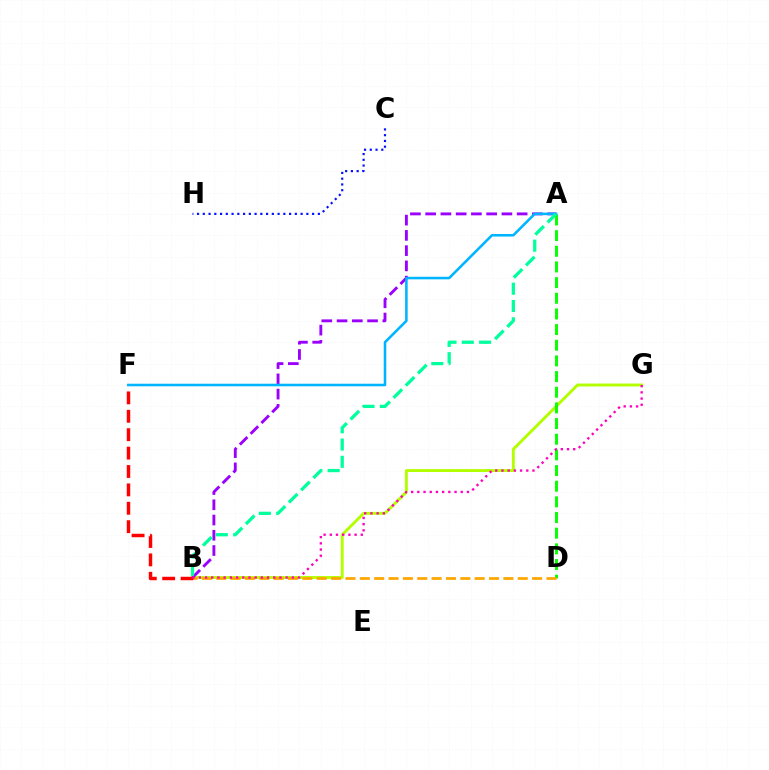{('B', 'G'): [{'color': '#b3ff00', 'line_style': 'solid', 'thickness': 2.09}, {'color': '#ff00bd', 'line_style': 'dotted', 'thickness': 1.68}], ('A', 'D'): [{'color': '#08ff00', 'line_style': 'dashed', 'thickness': 2.13}], ('B', 'D'): [{'color': '#ffa500', 'line_style': 'dashed', 'thickness': 1.95}], ('B', 'F'): [{'color': '#ff0000', 'line_style': 'dashed', 'thickness': 2.5}], ('A', 'B'): [{'color': '#9b00ff', 'line_style': 'dashed', 'thickness': 2.07}, {'color': '#00ff9d', 'line_style': 'dashed', 'thickness': 2.35}], ('C', 'H'): [{'color': '#0010ff', 'line_style': 'dotted', 'thickness': 1.56}], ('A', 'F'): [{'color': '#00b5ff', 'line_style': 'solid', 'thickness': 1.84}]}